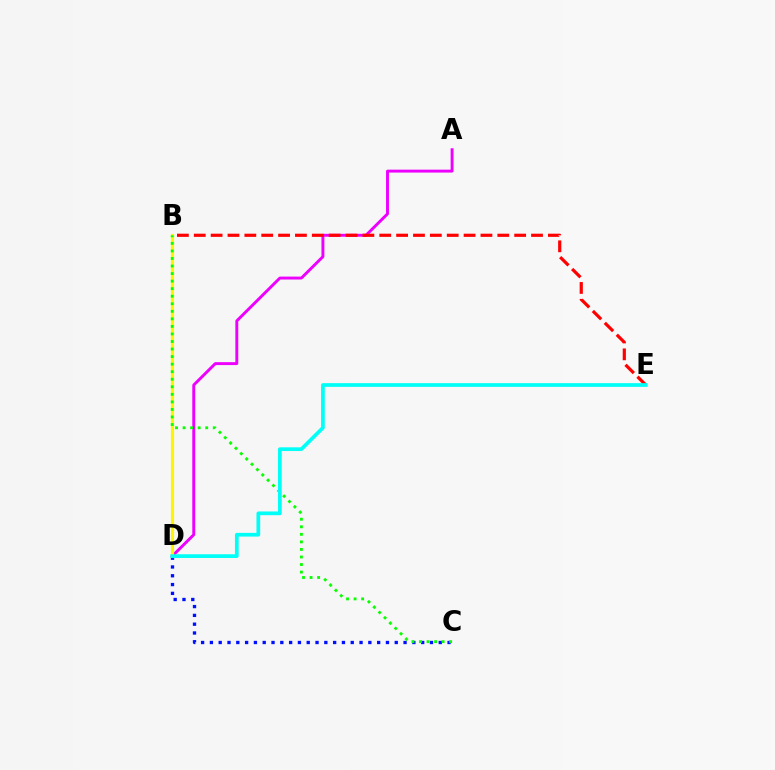{('C', 'D'): [{'color': '#0010ff', 'line_style': 'dotted', 'thickness': 2.39}], ('A', 'D'): [{'color': '#ee00ff', 'line_style': 'solid', 'thickness': 2.1}], ('B', 'D'): [{'color': '#fcf500', 'line_style': 'solid', 'thickness': 2.3}], ('B', 'E'): [{'color': '#ff0000', 'line_style': 'dashed', 'thickness': 2.29}], ('B', 'C'): [{'color': '#08ff00', 'line_style': 'dotted', 'thickness': 2.05}], ('D', 'E'): [{'color': '#00fff6', 'line_style': 'solid', 'thickness': 2.67}]}